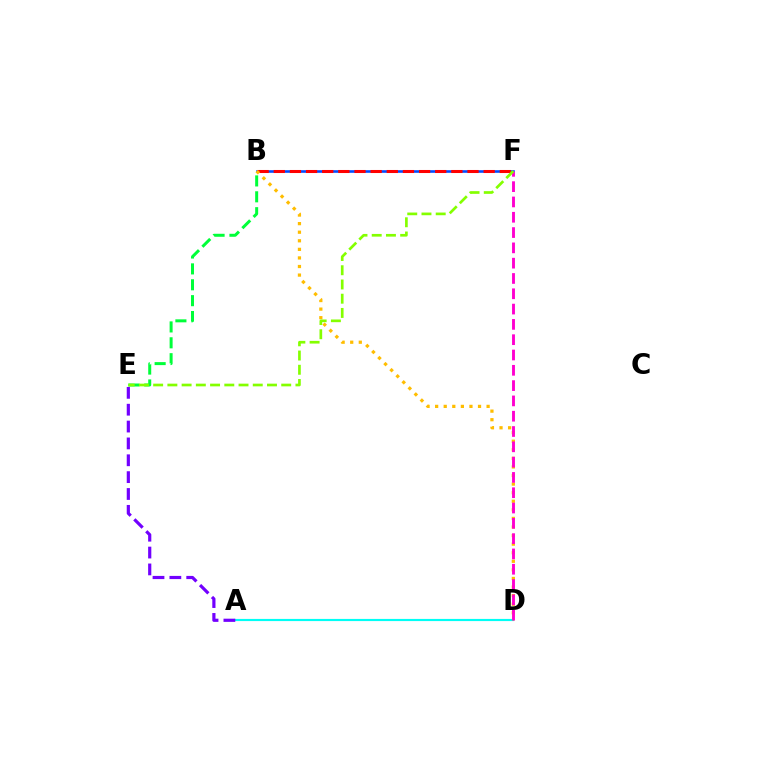{('B', 'F'): [{'color': '#004bff', 'line_style': 'solid', 'thickness': 1.87}, {'color': '#ff0000', 'line_style': 'dashed', 'thickness': 2.19}], ('A', 'D'): [{'color': '#00fff6', 'line_style': 'solid', 'thickness': 1.56}], ('B', 'D'): [{'color': '#ffbd00', 'line_style': 'dotted', 'thickness': 2.33}], ('D', 'F'): [{'color': '#ff00cf', 'line_style': 'dashed', 'thickness': 2.08}], ('A', 'E'): [{'color': '#7200ff', 'line_style': 'dashed', 'thickness': 2.29}], ('B', 'E'): [{'color': '#00ff39', 'line_style': 'dashed', 'thickness': 2.16}], ('E', 'F'): [{'color': '#84ff00', 'line_style': 'dashed', 'thickness': 1.93}]}